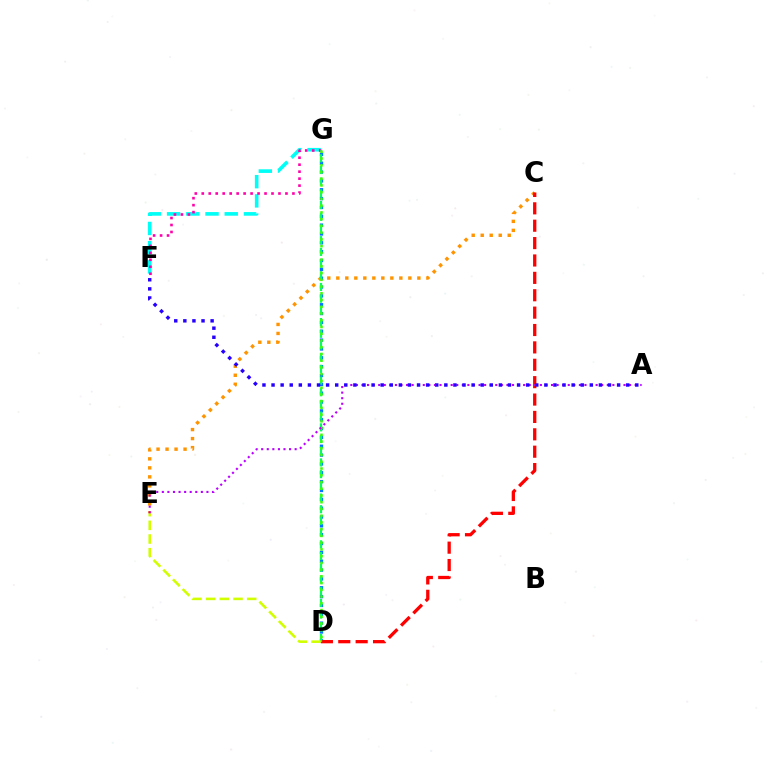{('F', 'G'): [{'color': '#00fff6', 'line_style': 'dashed', 'thickness': 2.61}, {'color': '#ff00ac', 'line_style': 'dotted', 'thickness': 1.89}], ('D', 'G'): [{'color': '#0074ff', 'line_style': 'dotted', 'thickness': 2.4}, {'color': '#00ff5c', 'line_style': 'dashed', 'thickness': 1.59}, {'color': '#3dff00', 'line_style': 'dotted', 'thickness': 1.83}], ('C', 'E'): [{'color': '#ff9400', 'line_style': 'dotted', 'thickness': 2.45}], ('C', 'D'): [{'color': '#ff0000', 'line_style': 'dashed', 'thickness': 2.36}], ('D', 'E'): [{'color': '#d1ff00', 'line_style': 'dashed', 'thickness': 1.86}], ('A', 'E'): [{'color': '#b900ff', 'line_style': 'dotted', 'thickness': 1.51}], ('A', 'F'): [{'color': '#2500ff', 'line_style': 'dotted', 'thickness': 2.47}]}